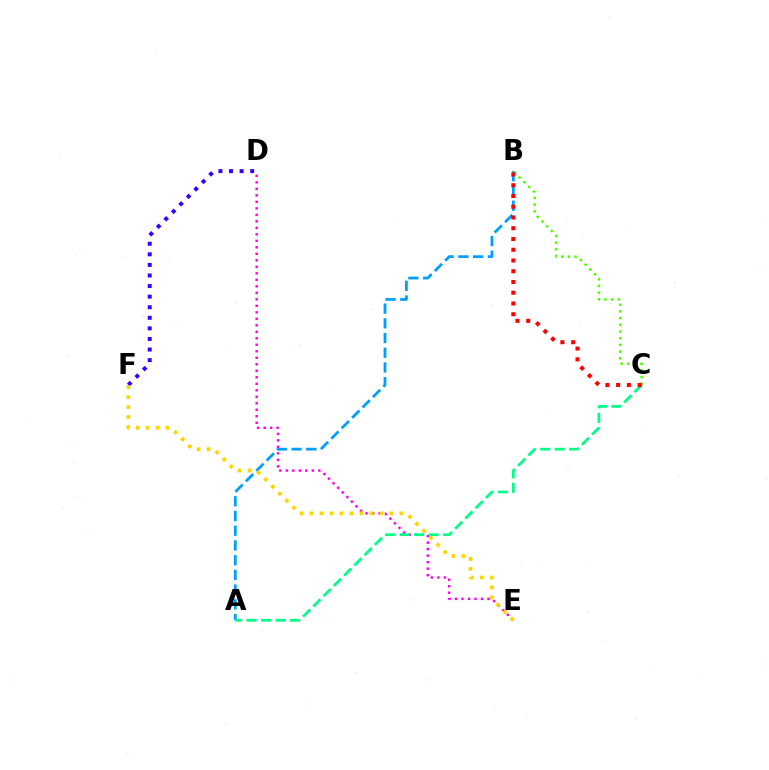{('D', 'E'): [{'color': '#ff00ed', 'line_style': 'dotted', 'thickness': 1.77}], ('A', 'B'): [{'color': '#009eff', 'line_style': 'dashed', 'thickness': 2.0}], ('D', 'F'): [{'color': '#3700ff', 'line_style': 'dotted', 'thickness': 2.87}], ('E', 'F'): [{'color': '#ffd500', 'line_style': 'dotted', 'thickness': 2.71}], ('A', 'C'): [{'color': '#00ff86', 'line_style': 'dashed', 'thickness': 1.97}], ('B', 'C'): [{'color': '#4fff00', 'line_style': 'dotted', 'thickness': 1.82}, {'color': '#ff0000', 'line_style': 'dotted', 'thickness': 2.92}]}